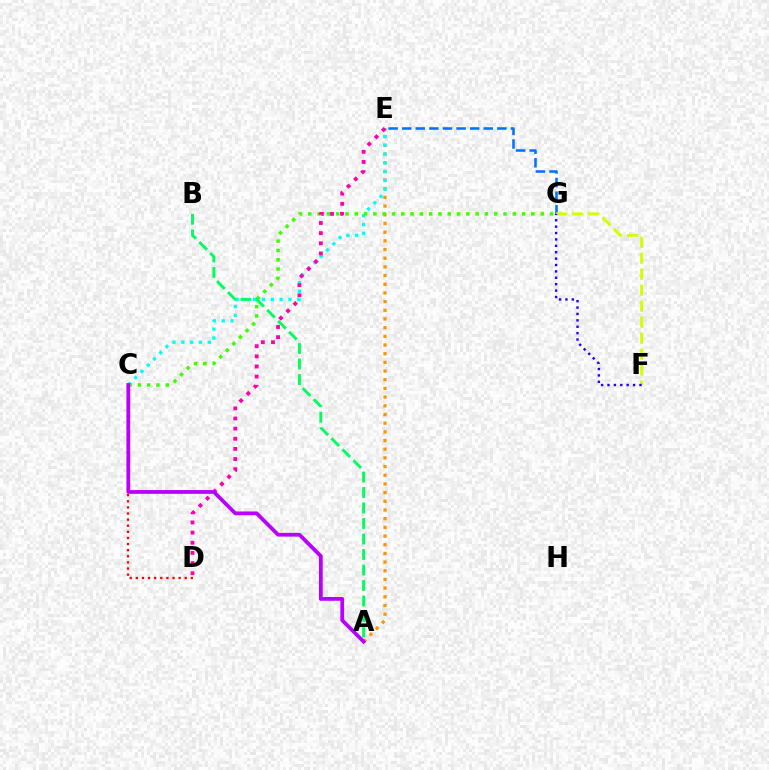{('E', 'G'): [{'color': '#0074ff', 'line_style': 'dashed', 'thickness': 1.85}], ('A', 'E'): [{'color': '#ff9400', 'line_style': 'dotted', 'thickness': 2.36}], ('C', 'E'): [{'color': '#00fff6', 'line_style': 'dotted', 'thickness': 2.4}], ('C', 'G'): [{'color': '#3dff00', 'line_style': 'dotted', 'thickness': 2.53}], ('F', 'G'): [{'color': '#d1ff00', 'line_style': 'dashed', 'thickness': 2.17}, {'color': '#2500ff', 'line_style': 'dotted', 'thickness': 1.74}], ('D', 'E'): [{'color': '#ff00ac', 'line_style': 'dotted', 'thickness': 2.76}], ('A', 'B'): [{'color': '#00ff5c', 'line_style': 'dashed', 'thickness': 2.11}], ('C', 'D'): [{'color': '#ff0000', 'line_style': 'dotted', 'thickness': 1.66}], ('A', 'C'): [{'color': '#b900ff', 'line_style': 'solid', 'thickness': 2.72}]}